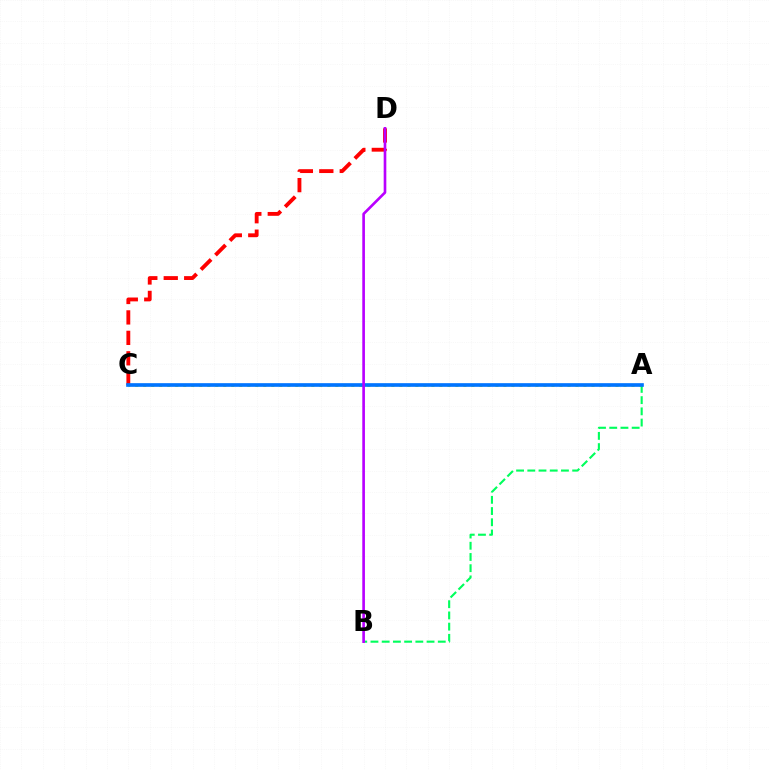{('A', 'C'): [{'color': '#d1ff00', 'line_style': 'dotted', 'thickness': 2.17}, {'color': '#0074ff', 'line_style': 'solid', 'thickness': 2.64}], ('A', 'B'): [{'color': '#00ff5c', 'line_style': 'dashed', 'thickness': 1.52}], ('C', 'D'): [{'color': '#ff0000', 'line_style': 'dashed', 'thickness': 2.78}], ('B', 'D'): [{'color': '#b900ff', 'line_style': 'solid', 'thickness': 1.91}]}